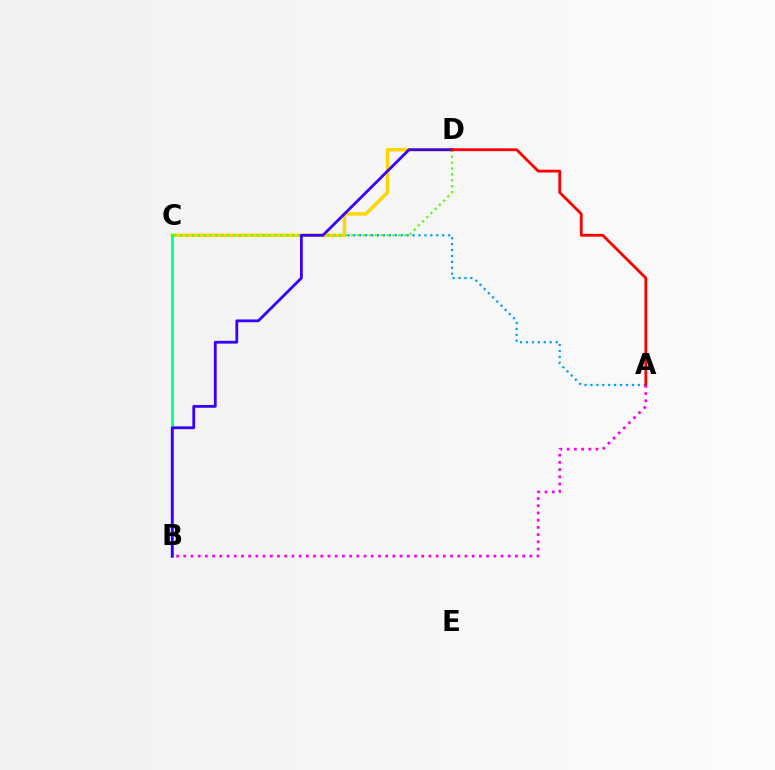{('A', 'C'): [{'color': '#009eff', 'line_style': 'dotted', 'thickness': 1.61}], ('C', 'D'): [{'color': '#ffd500', 'line_style': 'solid', 'thickness': 2.47}, {'color': '#4fff00', 'line_style': 'dotted', 'thickness': 1.6}], ('B', 'C'): [{'color': '#00ff86', 'line_style': 'solid', 'thickness': 1.99}], ('B', 'D'): [{'color': '#3700ff', 'line_style': 'solid', 'thickness': 2.01}], ('A', 'D'): [{'color': '#ff0000', 'line_style': 'solid', 'thickness': 2.03}], ('A', 'B'): [{'color': '#ff00ed', 'line_style': 'dotted', 'thickness': 1.96}]}